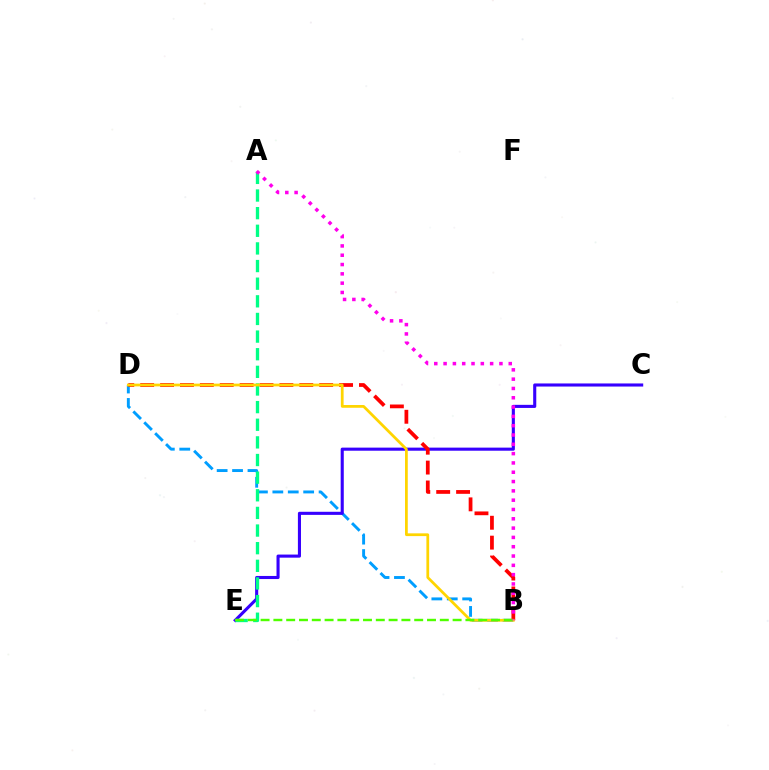{('B', 'D'): [{'color': '#009eff', 'line_style': 'dashed', 'thickness': 2.09}, {'color': '#ff0000', 'line_style': 'dashed', 'thickness': 2.7}, {'color': '#ffd500', 'line_style': 'solid', 'thickness': 1.98}], ('C', 'E'): [{'color': '#3700ff', 'line_style': 'solid', 'thickness': 2.23}], ('A', 'E'): [{'color': '#00ff86', 'line_style': 'dashed', 'thickness': 2.4}], ('B', 'E'): [{'color': '#4fff00', 'line_style': 'dashed', 'thickness': 1.74}], ('A', 'B'): [{'color': '#ff00ed', 'line_style': 'dotted', 'thickness': 2.53}]}